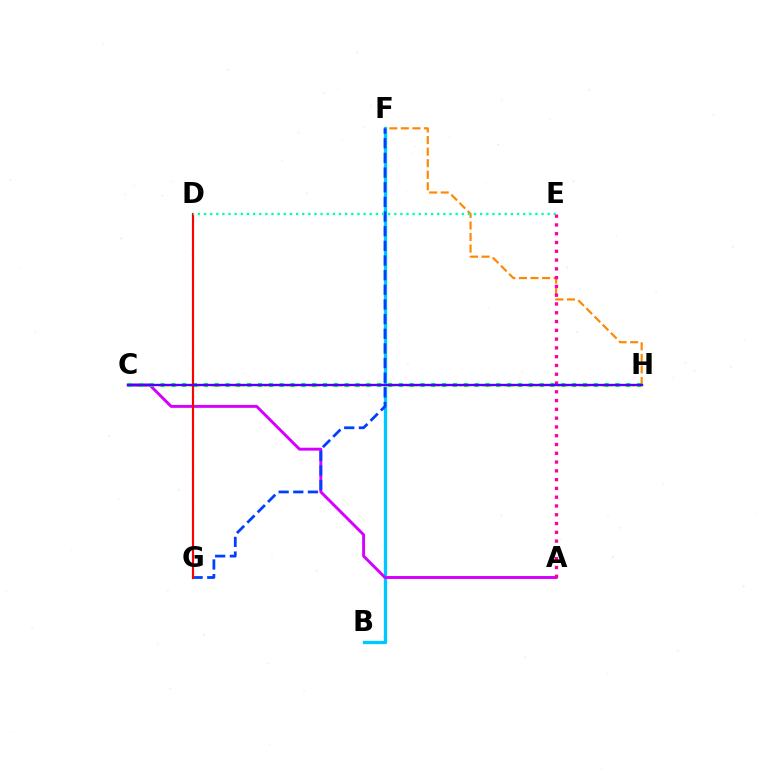{('B', 'F'): [{'color': '#00c7ff', 'line_style': 'solid', 'thickness': 2.39}], ('F', 'H'): [{'color': '#ff8800', 'line_style': 'dashed', 'thickness': 1.57}], ('C', 'H'): [{'color': '#eeff00', 'line_style': 'dotted', 'thickness': 2.04}, {'color': '#00ff27', 'line_style': 'dotted', 'thickness': 2.94}, {'color': '#4f00ff', 'line_style': 'solid', 'thickness': 1.71}], ('A', 'C'): [{'color': '#d600ff', 'line_style': 'solid', 'thickness': 2.11}], ('F', 'G'): [{'color': '#003fff', 'line_style': 'dashed', 'thickness': 1.99}], ('D', 'G'): [{'color': '#66ff00', 'line_style': 'dotted', 'thickness': 1.56}, {'color': '#ff0000', 'line_style': 'solid', 'thickness': 1.55}], ('A', 'E'): [{'color': '#ff00a0', 'line_style': 'dotted', 'thickness': 2.39}], ('D', 'E'): [{'color': '#00ffaf', 'line_style': 'dotted', 'thickness': 1.67}]}